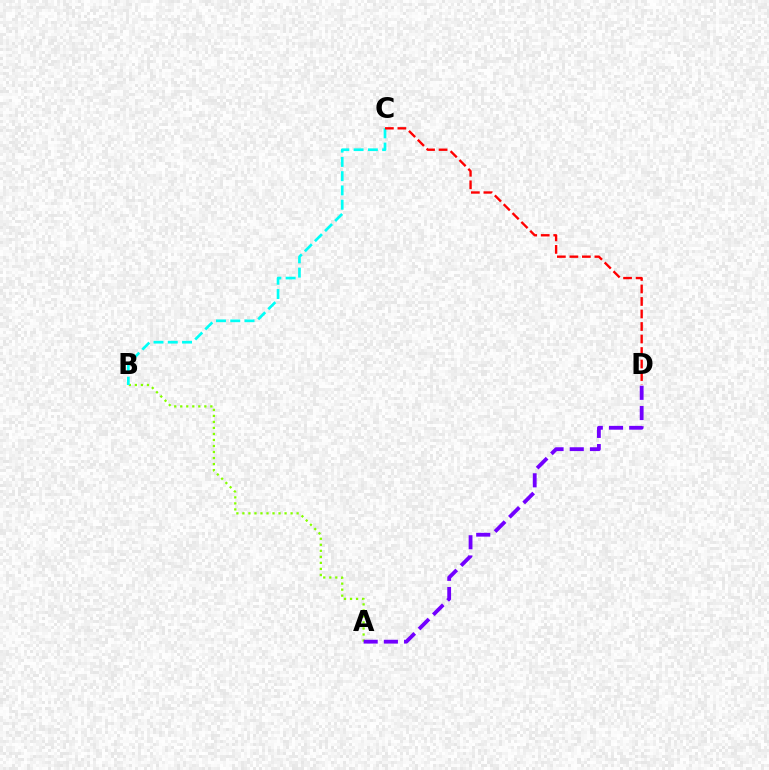{('A', 'B'): [{'color': '#84ff00', 'line_style': 'dotted', 'thickness': 1.64}], ('B', 'C'): [{'color': '#00fff6', 'line_style': 'dashed', 'thickness': 1.94}], ('A', 'D'): [{'color': '#7200ff', 'line_style': 'dashed', 'thickness': 2.75}], ('C', 'D'): [{'color': '#ff0000', 'line_style': 'dashed', 'thickness': 1.7}]}